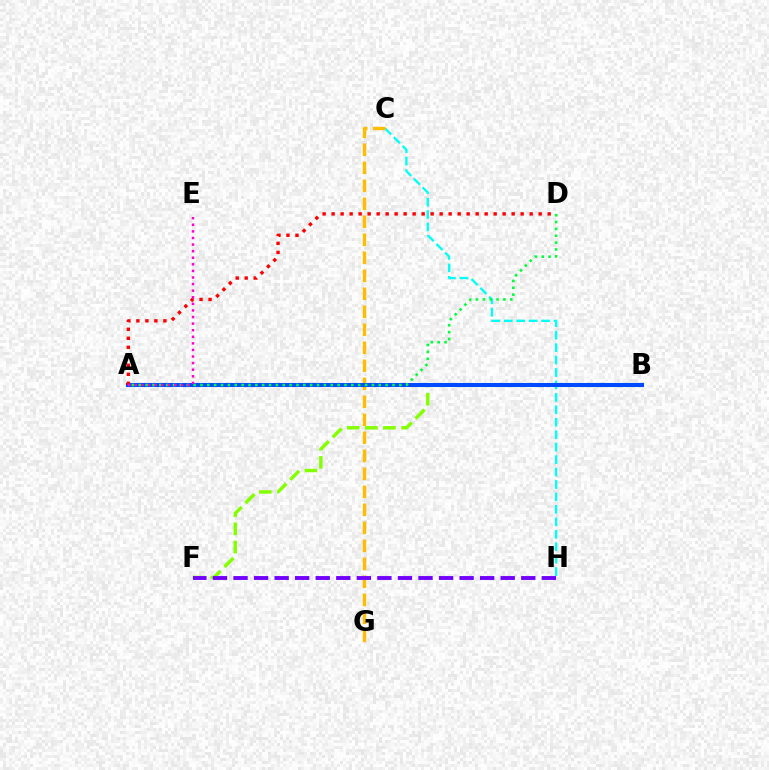{('B', 'F'): [{'color': '#84ff00', 'line_style': 'dashed', 'thickness': 2.46}], ('C', 'H'): [{'color': '#00fff6', 'line_style': 'dashed', 'thickness': 1.69}], ('C', 'G'): [{'color': '#ffbd00', 'line_style': 'dashed', 'thickness': 2.45}], ('F', 'H'): [{'color': '#7200ff', 'line_style': 'dashed', 'thickness': 2.79}], ('A', 'B'): [{'color': '#004bff', 'line_style': 'solid', 'thickness': 2.92}], ('A', 'D'): [{'color': '#00ff39', 'line_style': 'dotted', 'thickness': 1.86}, {'color': '#ff0000', 'line_style': 'dotted', 'thickness': 2.45}], ('A', 'E'): [{'color': '#ff00cf', 'line_style': 'dotted', 'thickness': 1.79}]}